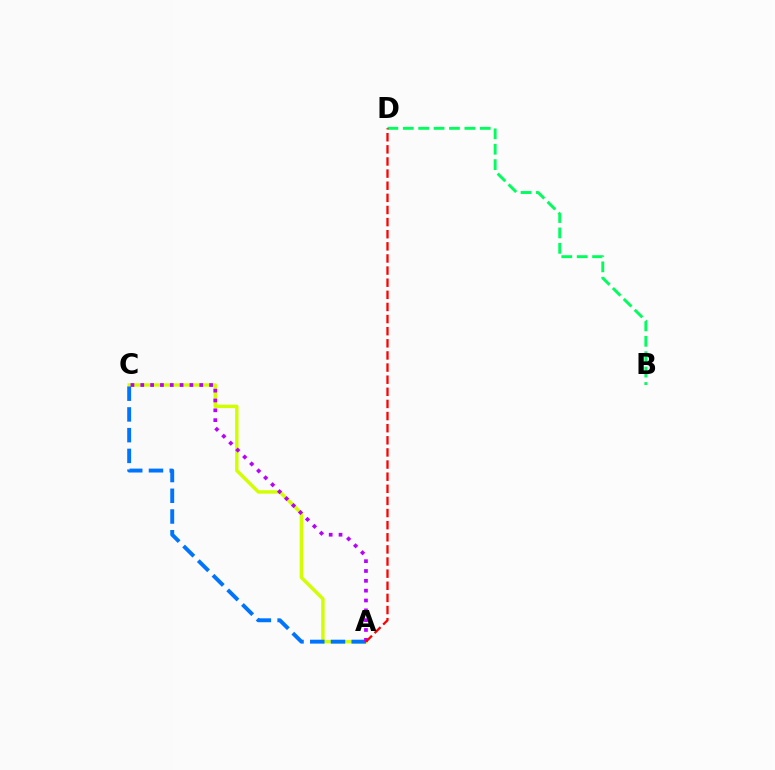{('A', 'C'): [{'color': '#d1ff00', 'line_style': 'solid', 'thickness': 2.46}, {'color': '#0074ff', 'line_style': 'dashed', 'thickness': 2.82}, {'color': '#b900ff', 'line_style': 'dotted', 'thickness': 2.67}], ('B', 'D'): [{'color': '#00ff5c', 'line_style': 'dashed', 'thickness': 2.09}], ('A', 'D'): [{'color': '#ff0000', 'line_style': 'dashed', 'thickness': 1.65}]}